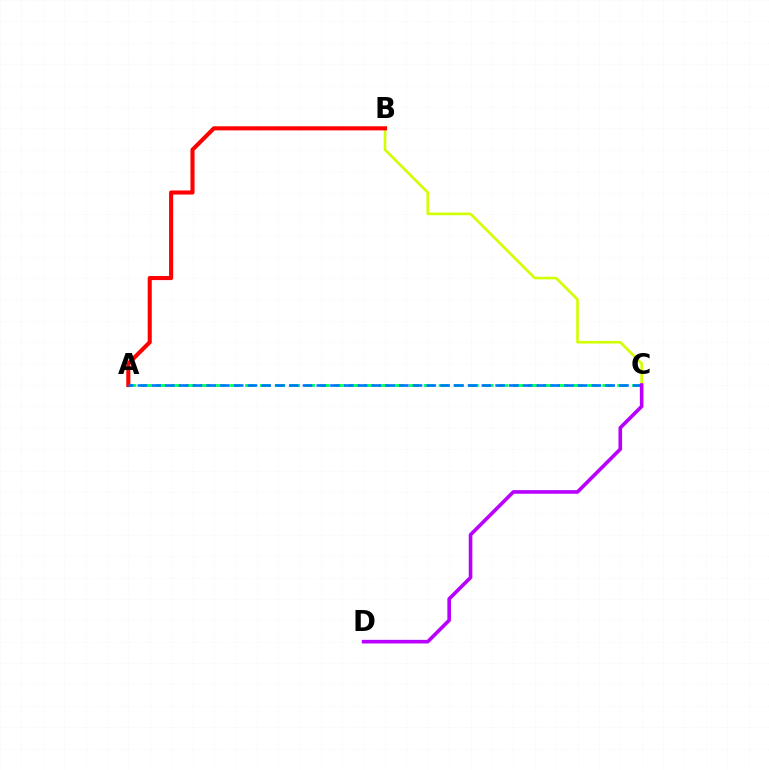{('B', 'C'): [{'color': '#d1ff00', 'line_style': 'solid', 'thickness': 1.9}], ('A', 'C'): [{'color': '#00ff5c', 'line_style': 'dashed', 'thickness': 2.02}, {'color': '#0074ff', 'line_style': 'dashed', 'thickness': 1.87}], ('A', 'B'): [{'color': '#ff0000', 'line_style': 'solid', 'thickness': 2.94}], ('C', 'D'): [{'color': '#b900ff', 'line_style': 'solid', 'thickness': 2.61}]}